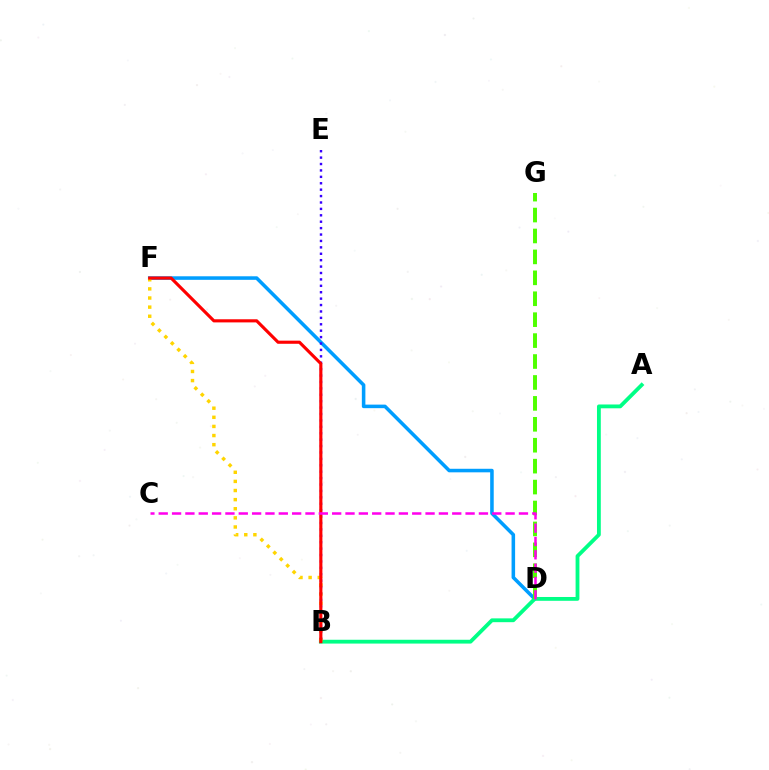{('D', 'F'): [{'color': '#009eff', 'line_style': 'solid', 'thickness': 2.55}], ('A', 'B'): [{'color': '#00ff86', 'line_style': 'solid', 'thickness': 2.74}], ('B', 'F'): [{'color': '#ffd500', 'line_style': 'dotted', 'thickness': 2.48}, {'color': '#ff0000', 'line_style': 'solid', 'thickness': 2.25}], ('B', 'E'): [{'color': '#3700ff', 'line_style': 'dotted', 'thickness': 1.74}], ('D', 'G'): [{'color': '#4fff00', 'line_style': 'dashed', 'thickness': 2.84}], ('C', 'D'): [{'color': '#ff00ed', 'line_style': 'dashed', 'thickness': 1.81}]}